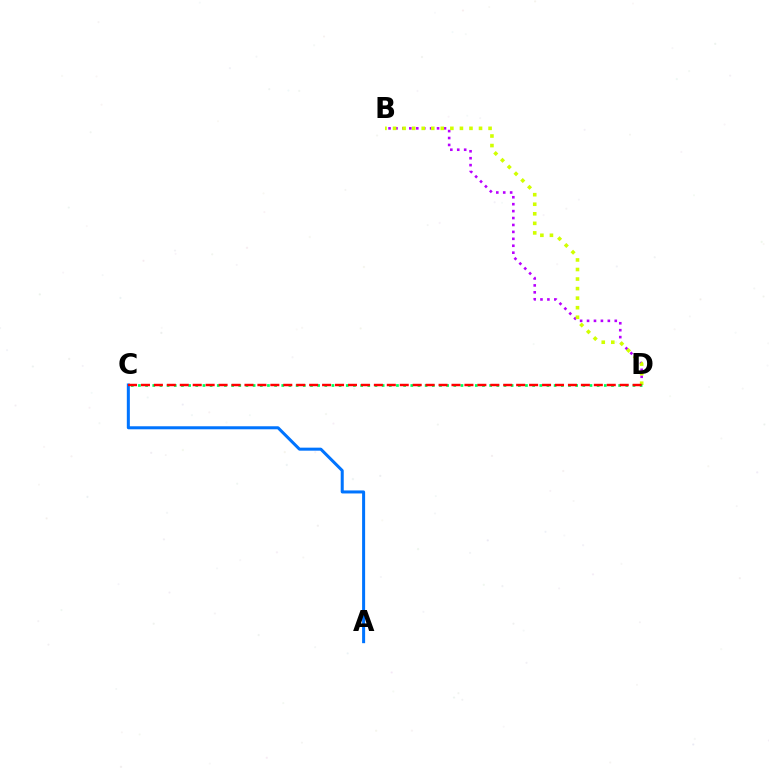{('B', 'D'): [{'color': '#b900ff', 'line_style': 'dotted', 'thickness': 1.88}, {'color': '#d1ff00', 'line_style': 'dotted', 'thickness': 2.59}], ('C', 'D'): [{'color': '#00ff5c', 'line_style': 'dotted', 'thickness': 1.95}, {'color': '#ff0000', 'line_style': 'dashed', 'thickness': 1.76}], ('A', 'C'): [{'color': '#0074ff', 'line_style': 'solid', 'thickness': 2.18}]}